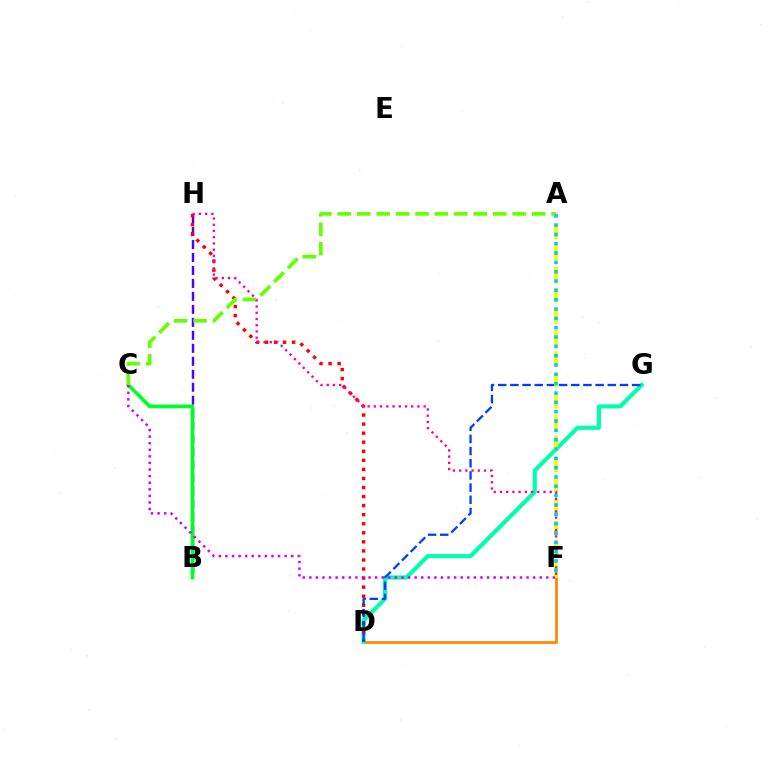{('D', 'F'): [{'color': '#ff8800', 'line_style': 'solid', 'thickness': 1.97}], ('B', 'H'): [{'color': '#4f00ff', 'line_style': 'dashed', 'thickness': 1.76}], ('D', 'G'): [{'color': '#00ffaf', 'line_style': 'solid', 'thickness': 3.0}, {'color': '#003fff', 'line_style': 'dashed', 'thickness': 1.65}], ('D', 'H'): [{'color': '#ff0000', 'line_style': 'dotted', 'thickness': 2.46}], ('B', 'C'): [{'color': '#00ff27', 'line_style': 'solid', 'thickness': 2.67}], ('A', 'C'): [{'color': '#66ff00', 'line_style': 'dashed', 'thickness': 2.64}], ('A', 'F'): [{'color': '#eeff00', 'line_style': 'dashed', 'thickness': 2.88}, {'color': '#00c7ff', 'line_style': 'dotted', 'thickness': 2.53}], ('C', 'F'): [{'color': '#d600ff', 'line_style': 'dotted', 'thickness': 1.79}], ('F', 'H'): [{'color': '#ff00a0', 'line_style': 'dotted', 'thickness': 1.69}]}